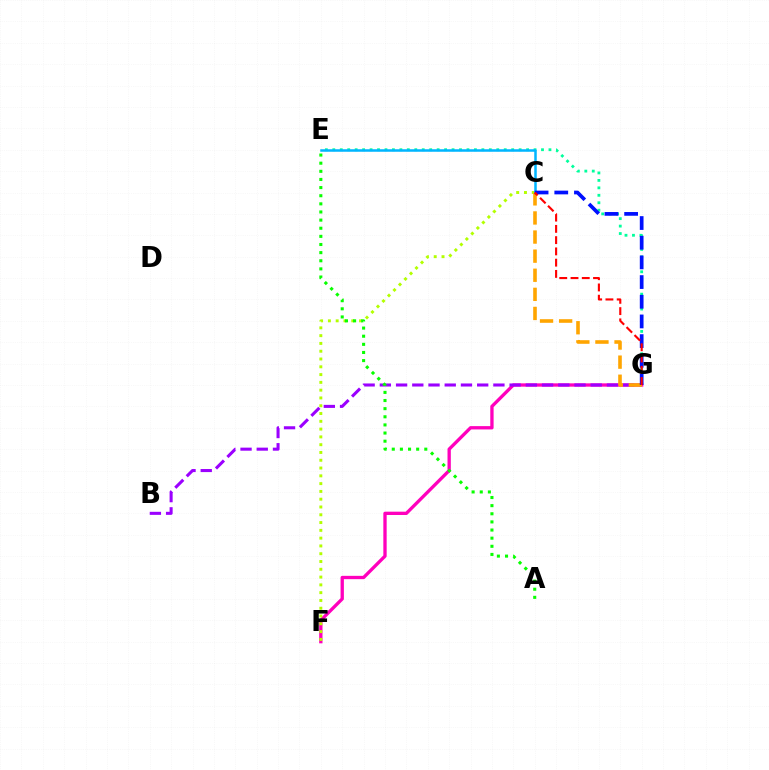{('E', 'G'): [{'color': '#00ff9d', 'line_style': 'dotted', 'thickness': 2.03}], ('F', 'G'): [{'color': '#ff00bd', 'line_style': 'solid', 'thickness': 2.39}], ('C', 'F'): [{'color': '#b3ff00', 'line_style': 'dotted', 'thickness': 2.12}], ('C', 'E'): [{'color': '#00b5ff', 'line_style': 'solid', 'thickness': 1.81}], ('B', 'G'): [{'color': '#9b00ff', 'line_style': 'dashed', 'thickness': 2.2}], ('C', 'G'): [{'color': '#ffa500', 'line_style': 'dashed', 'thickness': 2.59}, {'color': '#0010ff', 'line_style': 'dashed', 'thickness': 2.67}, {'color': '#ff0000', 'line_style': 'dashed', 'thickness': 1.53}], ('A', 'E'): [{'color': '#08ff00', 'line_style': 'dotted', 'thickness': 2.21}]}